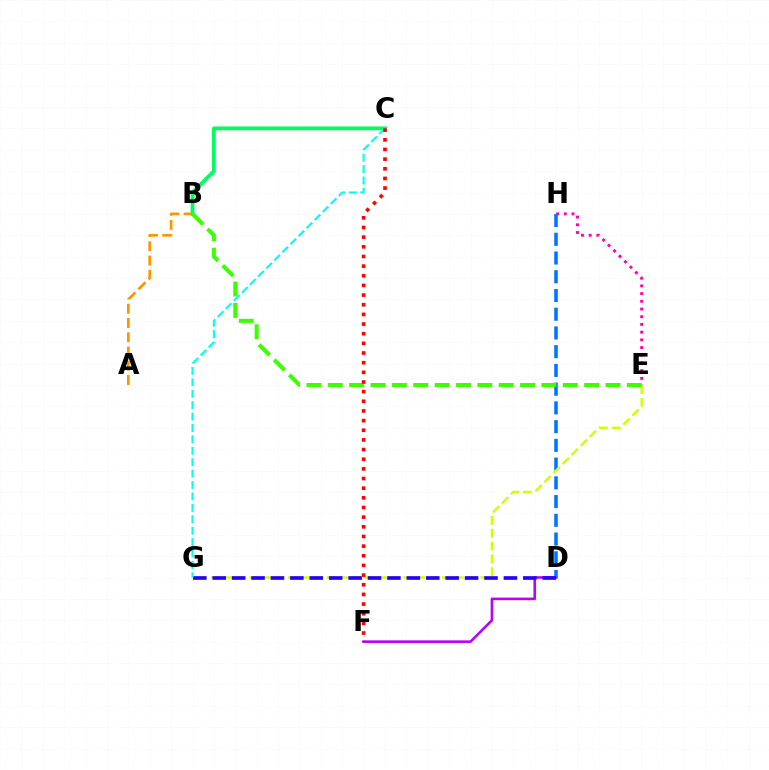{('A', 'B'): [{'color': '#ff9400', 'line_style': 'dashed', 'thickness': 1.94}], ('D', 'F'): [{'color': '#b900ff', 'line_style': 'solid', 'thickness': 1.88}], ('B', 'C'): [{'color': '#00ff5c', 'line_style': 'solid', 'thickness': 2.72}], ('E', 'H'): [{'color': '#ff00ac', 'line_style': 'dotted', 'thickness': 2.09}], ('D', 'H'): [{'color': '#0074ff', 'line_style': 'dashed', 'thickness': 2.55}], ('E', 'G'): [{'color': '#d1ff00', 'line_style': 'dashed', 'thickness': 1.74}], ('B', 'E'): [{'color': '#3dff00', 'line_style': 'dashed', 'thickness': 2.9}], ('D', 'G'): [{'color': '#2500ff', 'line_style': 'dashed', 'thickness': 2.64}], ('C', 'G'): [{'color': '#00fff6', 'line_style': 'dashed', 'thickness': 1.55}], ('C', 'F'): [{'color': '#ff0000', 'line_style': 'dotted', 'thickness': 2.62}]}